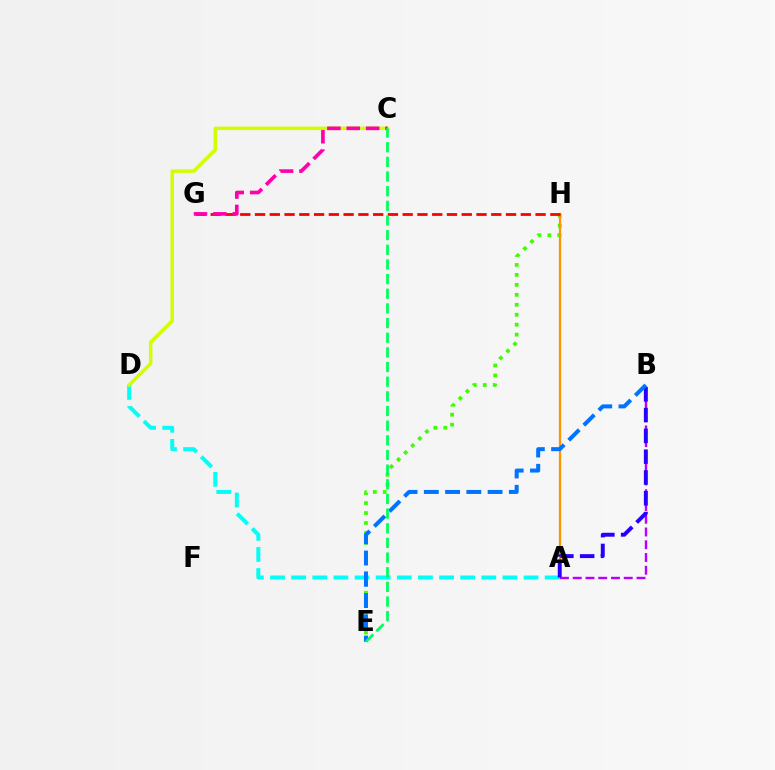{('E', 'H'): [{'color': '#3dff00', 'line_style': 'dotted', 'thickness': 2.71}], ('A', 'H'): [{'color': '#ff9400', 'line_style': 'solid', 'thickness': 1.62}], ('G', 'H'): [{'color': '#ff0000', 'line_style': 'dashed', 'thickness': 2.01}], ('A', 'B'): [{'color': '#b900ff', 'line_style': 'dashed', 'thickness': 1.73}, {'color': '#2500ff', 'line_style': 'dashed', 'thickness': 2.82}], ('A', 'D'): [{'color': '#00fff6', 'line_style': 'dashed', 'thickness': 2.87}], ('C', 'D'): [{'color': '#d1ff00', 'line_style': 'solid', 'thickness': 2.51}], ('C', 'G'): [{'color': '#ff00ac', 'line_style': 'dashed', 'thickness': 2.63}], ('B', 'E'): [{'color': '#0074ff', 'line_style': 'dashed', 'thickness': 2.89}], ('C', 'E'): [{'color': '#00ff5c', 'line_style': 'dashed', 'thickness': 1.99}]}